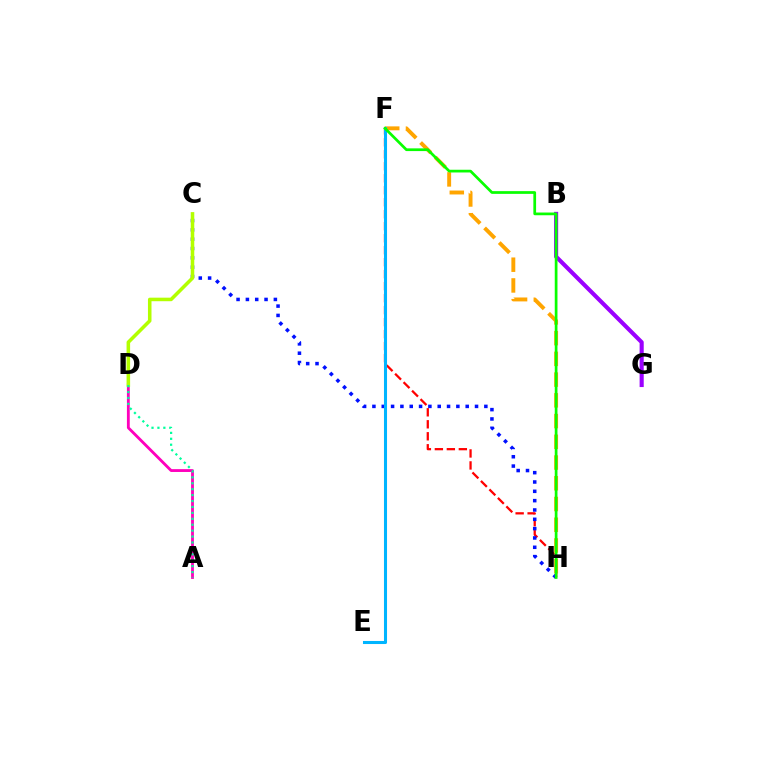{('F', 'H'): [{'color': '#ff0000', 'line_style': 'dashed', 'thickness': 1.63}, {'color': '#ffa500', 'line_style': 'dashed', 'thickness': 2.82}, {'color': '#08ff00', 'line_style': 'solid', 'thickness': 1.96}], ('B', 'G'): [{'color': '#9b00ff', 'line_style': 'solid', 'thickness': 2.96}], ('C', 'H'): [{'color': '#0010ff', 'line_style': 'dotted', 'thickness': 2.53}], ('A', 'D'): [{'color': '#ff00bd', 'line_style': 'solid', 'thickness': 2.04}, {'color': '#00ff9d', 'line_style': 'dotted', 'thickness': 1.61}], ('E', 'F'): [{'color': '#00b5ff', 'line_style': 'solid', 'thickness': 2.2}], ('C', 'D'): [{'color': '#b3ff00', 'line_style': 'solid', 'thickness': 2.55}]}